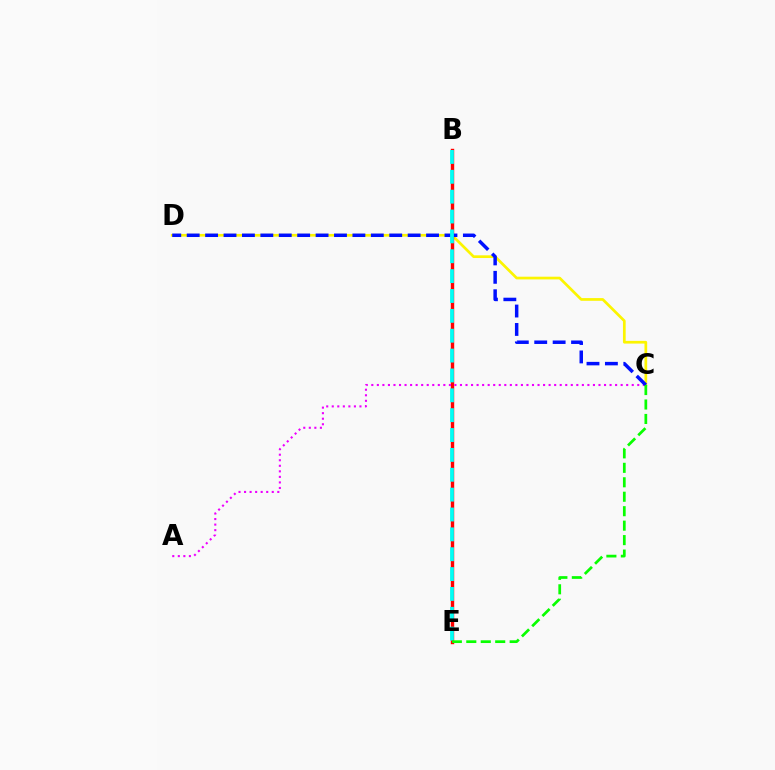{('C', 'D'): [{'color': '#fcf500', 'line_style': 'solid', 'thickness': 1.95}, {'color': '#0010ff', 'line_style': 'dashed', 'thickness': 2.5}], ('B', 'E'): [{'color': '#ff0000', 'line_style': 'solid', 'thickness': 2.45}, {'color': '#00fff6', 'line_style': 'dashed', 'thickness': 2.7}], ('A', 'C'): [{'color': '#ee00ff', 'line_style': 'dotted', 'thickness': 1.51}], ('C', 'E'): [{'color': '#08ff00', 'line_style': 'dashed', 'thickness': 1.96}]}